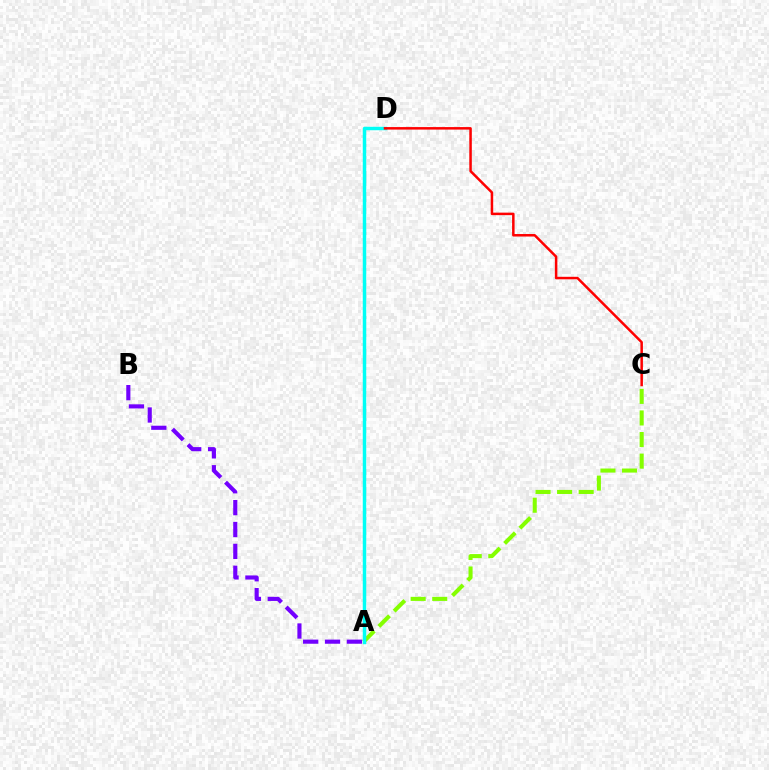{('A', 'C'): [{'color': '#84ff00', 'line_style': 'dashed', 'thickness': 2.93}], ('A', 'D'): [{'color': '#00fff6', 'line_style': 'solid', 'thickness': 2.5}], ('A', 'B'): [{'color': '#7200ff', 'line_style': 'dashed', 'thickness': 2.97}], ('C', 'D'): [{'color': '#ff0000', 'line_style': 'solid', 'thickness': 1.8}]}